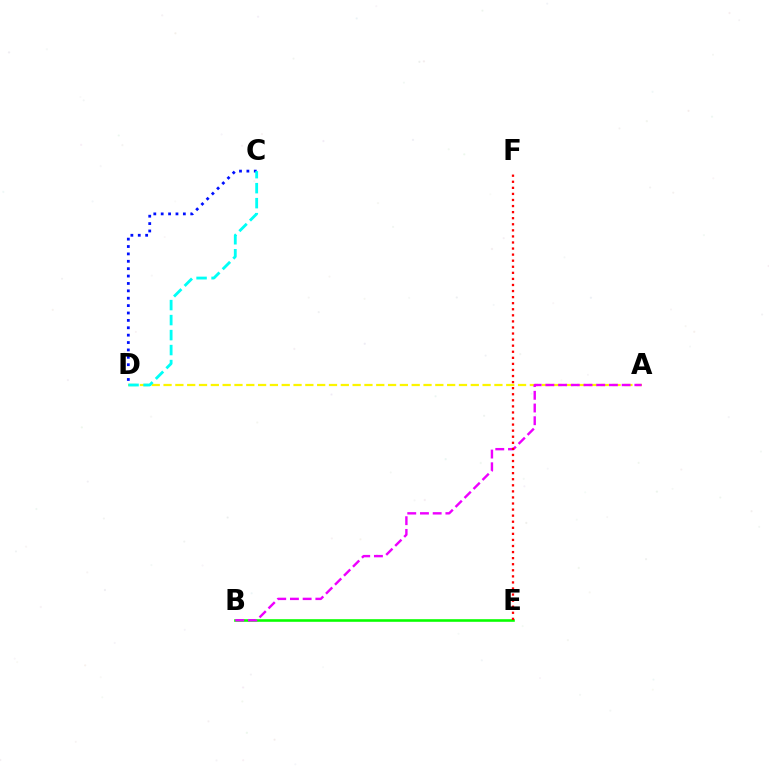{('C', 'D'): [{'color': '#0010ff', 'line_style': 'dotted', 'thickness': 2.01}, {'color': '#00fff6', 'line_style': 'dashed', 'thickness': 2.04}], ('B', 'E'): [{'color': '#08ff00', 'line_style': 'solid', 'thickness': 1.88}], ('A', 'D'): [{'color': '#fcf500', 'line_style': 'dashed', 'thickness': 1.61}], ('A', 'B'): [{'color': '#ee00ff', 'line_style': 'dashed', 'thickness': 1.73}], ('E', 'F'): [{'color': '#ff0000', 'line_style': 'dotted', 'thickness': 1.65}]}